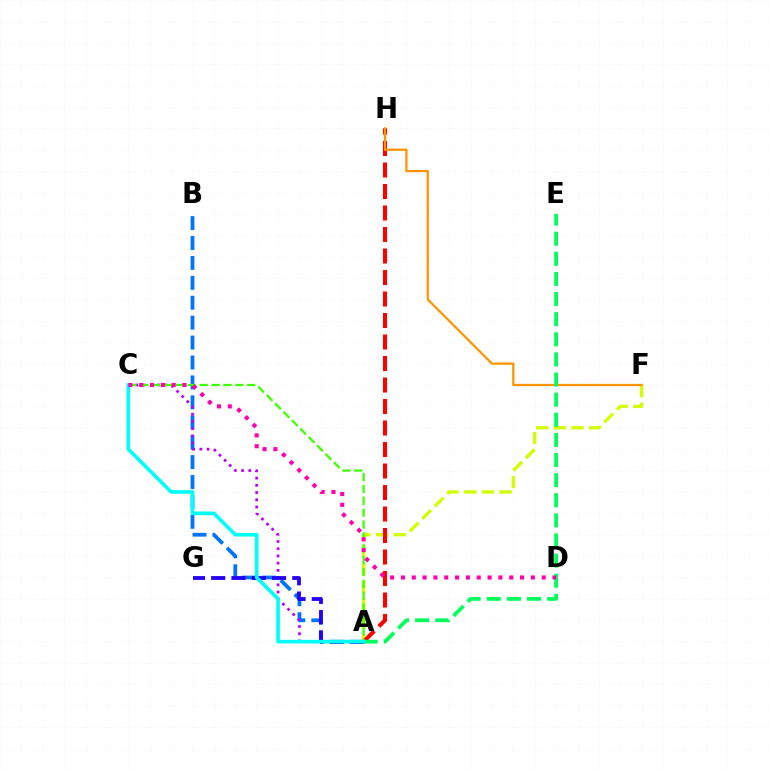{('A', 'B'): [{'color': '#0074ff', 'line_style': 'dashed', 'thickness': 2.71}], ('A', 'F'): [{'color': '#d1ff00', 'line_style': 'dashed', 'thickness': 2.4}], ('A', 'C'): [{'color': '#b900ff', 'line_style': 'dotted', 'thickness': 1.96}, {'color': '#3dff00', 'line_style': 'dashed', 'thickness': 1.61}, {'color': '#00fff6', 'line_style': 'solid', 'thickness': 2.63}], ('A', 'G'): [{'color': '#2500ff', 'line_style': 'dashed', 'thickness': 2.75}], ('A', 'H'): [{'color': '#ff0000', 'line_style': 'dashed', 'thickness': 2.92}], ('F', 'H'): [{'color': '#ff9400', 'line_style': 'solid', 'thickness': 1.62}], ('A', 'E'): [{'color': '#00ff5c', 'line_style': 'dashed', 'thickness': 2.73}], ('C', 'D'): [{'color': '#ff00ac', 'line_style': 'dotted', 'thickness': 2.94}]}